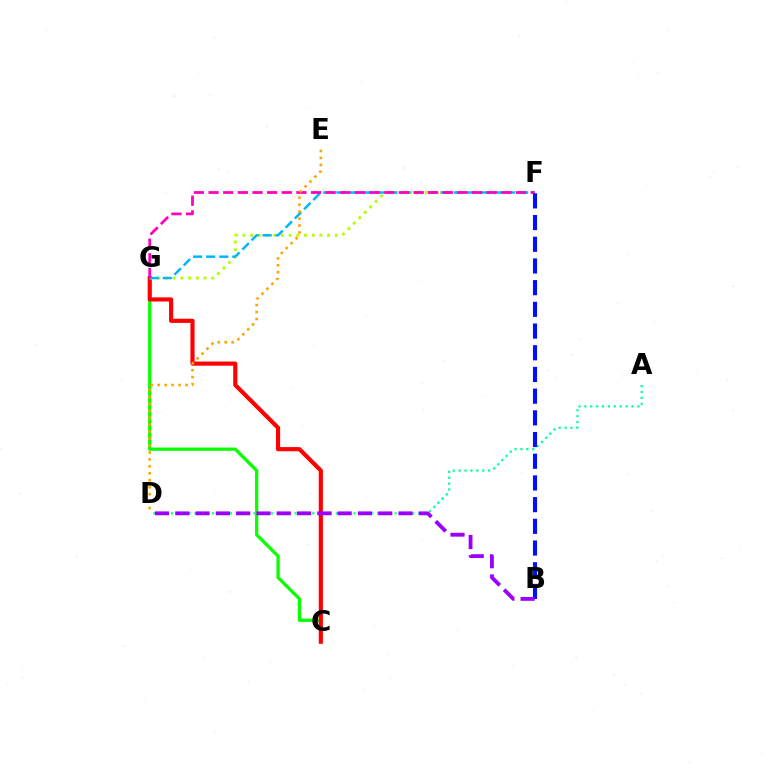{('C', 'G'): [{'color': '#08ff00', 'line_style': 'solid', 'thickness': 2.34}, {'color': '#ff0000', 'line_style': 'solid', 'thickness': 2.99}], ('F', 'G'): [{'color': '#b3ff00', 'line_style': 'dotted', 'thickness': 2.09}, {'color': '#00b5ff', 'line_style': 'dashed', 'thickness': 1.77}, {'color': '#ff00bd', 'line_style': 'dashed', 'thickness': 1.99}], ('A', 'D'): [{'color': '#00ff9d', 'line_style': 'dotted', 'thickness': 1.6}], ('B', 'F'): [{'color': '#0010ff', 'line_style': 'dashed', 'thickness': 2.95}], ('D', 'E'): [{'color': '#ffa500', 'line_style': 'dotted', 'thickness': 1.89}], ('B', 'D'): [{'color': '#9b00ff', 'line_style': 'dashed', 'thickness': 2.76}]}